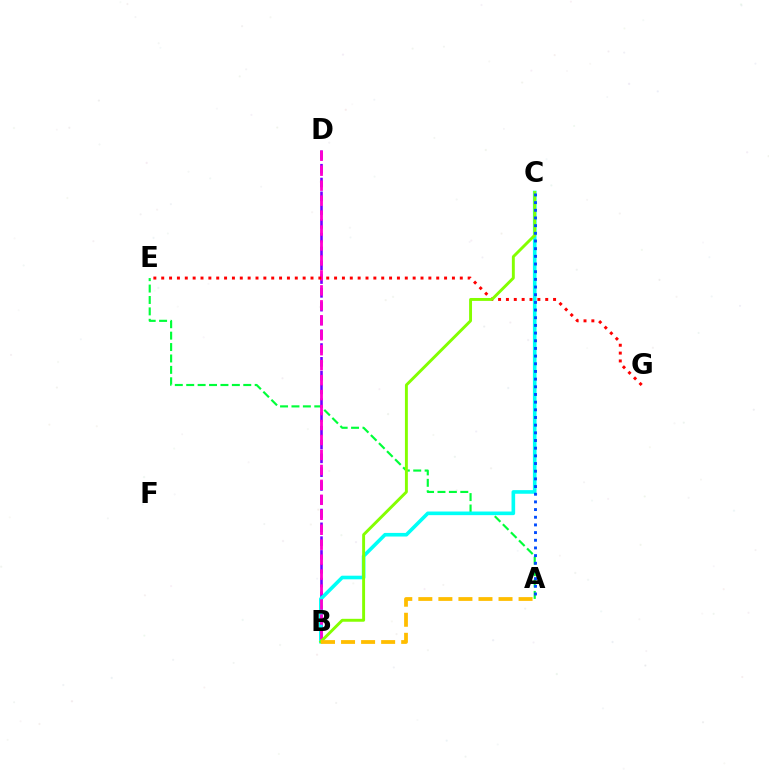{('A', 'E'): [{'color': '#00ff39', 'line_style': 'dashed', 'thickness': 1.55}], ('B', 'D'): [{'color': '#7200ff', 'line_style': 'dashed', 'thickness': 1.87}, {'color': '#ff00cf', 'line_style': 'dashed', 'thickness': 2.03}], ('B', 'C'): [{'color': '#00fff6', 'line_style': 'solid', 'thickness': 2.61}, {'color': '#84ff00', 'line_style': 'solid', 'thickness': 2.1}], ('E', 'G'): [{'color': '#ff0000', 'line_style': 'dotted', 'thickness': 2.13}], ('A', 'C'): [{'color': '#004bff', 'line_style': 'dotted', 'thickness': 2.08}], ('A', 'B'): [{'color': '#ffbd00', 'line_style': 'dashed', 'thickness': 2.72}]}